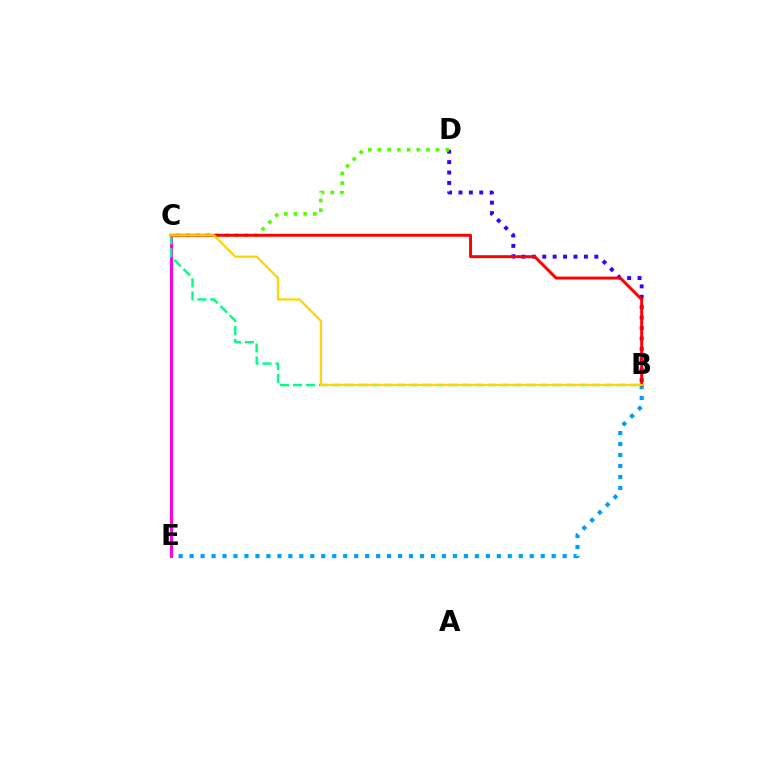{('B', 'D'): [{'color': '#3700ff', 'line_style': 'dotted', 'thickness': 2.83}], ('C', 'E'): [{'color': '#ff00ed', 'line_style': 'solid', 'thickness': 2.19}], ('B', 'E'): [{'color': '#009eff', 'line_style': 'dotted', 'thickness': 2.98}], ('C', 'D'): [{'color': '#4fff00', 'line_style': 'dotted', 'thickness': 2.63}], ('B', 'C'): [{'color': '#00ff86', 'line_style': 'dashed', 'thickness': 1.76}, {'color': '#ff0000', 'line_style': 'solid', 'thickness': 2.12}, {'color': '#ffd500', 'line_style': 'solid', 'thickness': 1.63}]}